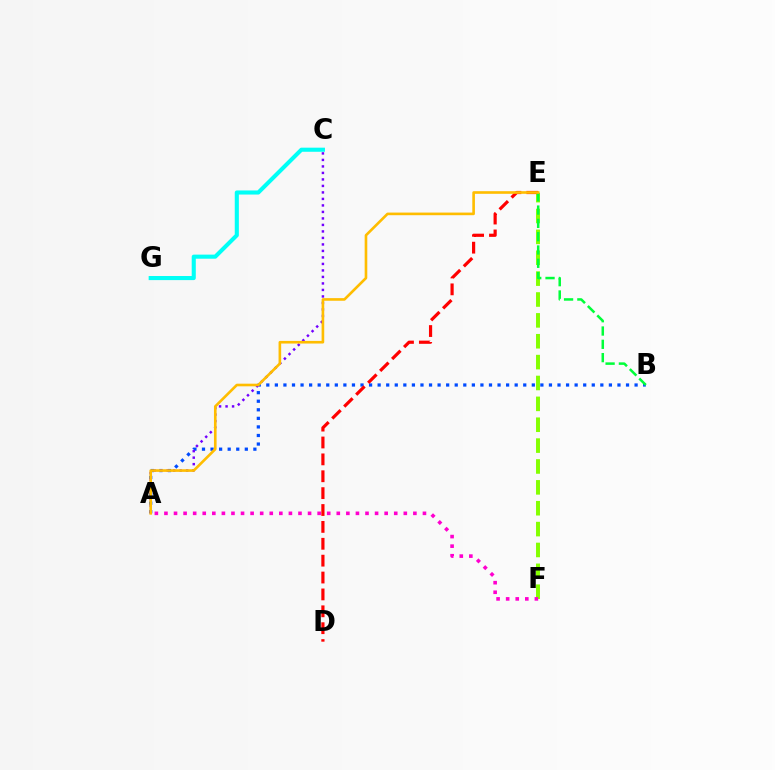{('A', 'B'): [{'color': '#004bff', 'line_style': 'dotted', 'thickness': 2.33}], ('C', 'G'): [{'color': '#00fff6', 'line_style': 'solid', 'thickness': 2.95}], ('E', 'F'): [{'color': '#84ff00', 'line_style': 'dashed', 'thickness': 2.84}], ('A', 'C'): [{'color': '#7200ff', 'line_style': 'dotted', 'thickness': 1.77}], ('D', 'E'): [{'color': '#ff0000', 'line_style': 'dashed', 'thickness': 2.29}], ('B', 'E'): [{'color': '#00ff39', 'line_style': 'dashed', 'thickness': 1.81}], ('A', 'F'): [{'color': '#ff00cf', 'line_style': 'dotted', 'thickness': 2.6}], ('A', 'E'): [{'color': '#ffbd00', 'line_style': 'solid', 'thickness': 1.89}]}